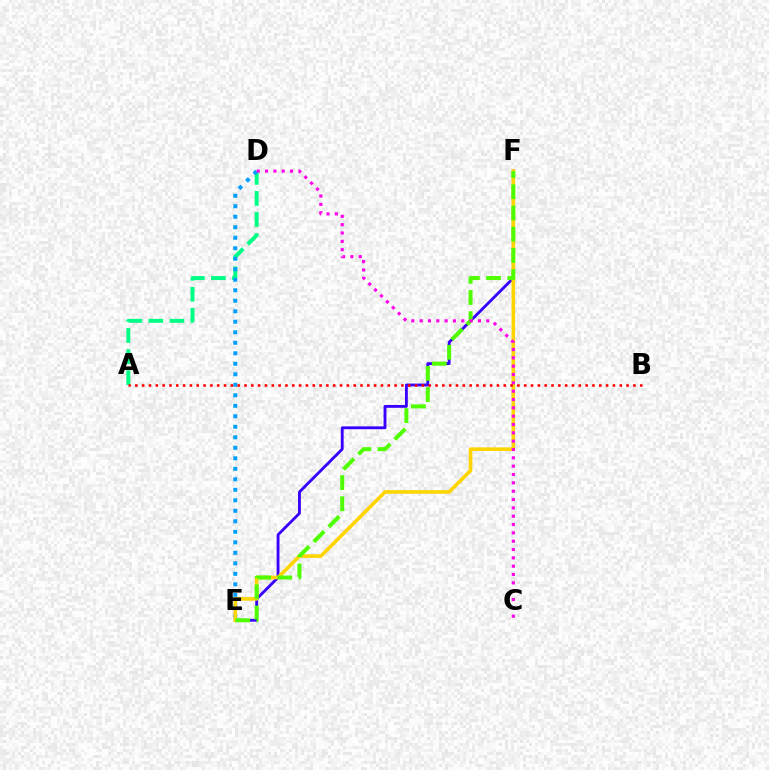{('A', 'D'): [{'color': '#00ff86', 'line_style': 'dashed', 'thickness': 2.86}], ('E', 'F'): [{'color': '#3700ff', 'line_style': 'solid', 'thickness': 2.05}, {'color': '#ffd500', 'line_style': 'solid', 'thickness': 2.6}, {'color': '#4fff00', 'line_style': 'dashed', 'thickness': 2.88}], ('D', 'E'): [{'color': '#009eff', 'line_style': 'dotted', 'thickness': 2.85}], ('C', 'D'): [{'color': '#ff00ed', 'line_style': 'dotted', 'thickness': 2.26}], ('A', 'B'): [{'color': '#ff0000', 'line_style': 'dotted', 'thickness': 1.85}]}